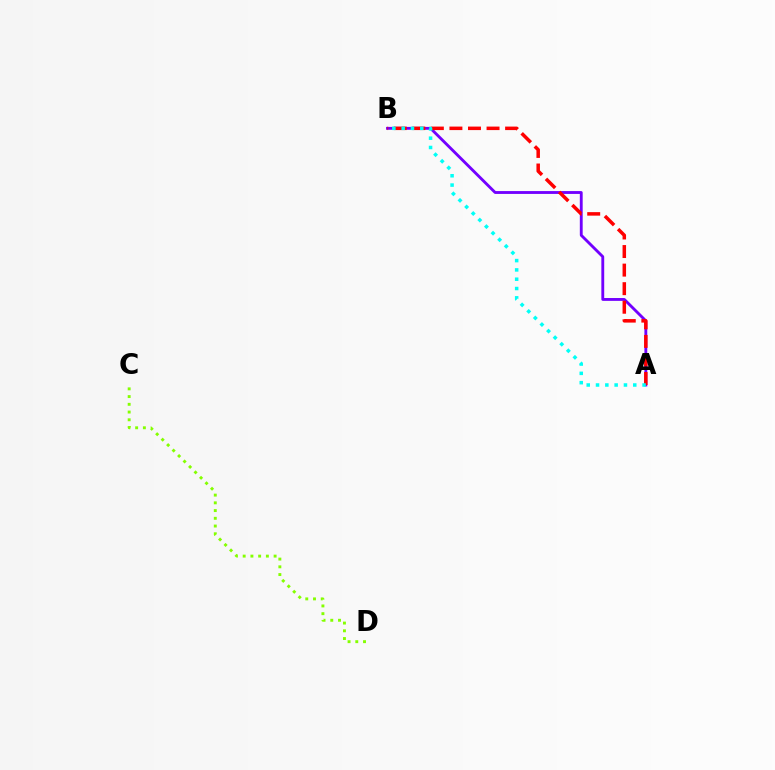{('C', 'D'): [{'color': '#84ff00', 'line_style': 'dotted', 'thickness': 2.1}], ('A', 'B'): [{'color': '#7200ff', 'line_style': 'solid', 'thickness': 2.05}, {'color': '#ff0000', 'line_style': 'dashed', 'thickness': 2.52}, {'color': '#00fff6', 'line_style': 'dotted', 'thickness': 2.53}]}